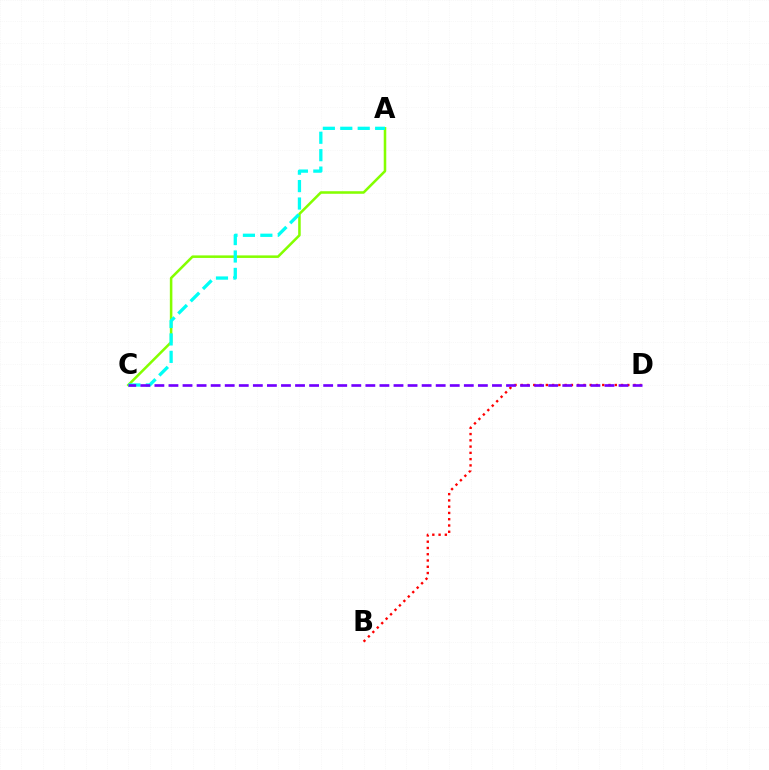{('A', 'C'): [{'color': '#84ff00', 'line_style': 'solid', 'thickness': 1.83}, {'color': '#00fff6', 'line_style': 'dashed', 'thickness': 2.37}], ('B', 'D'): [{'color': '#ff0000', 'line_style': 'dotted', 'thickness': 1.7}], ('C', 'D'): [{'color': '#7200ff', 'line_style': 'dashed', 'thickness': 1.91}]}